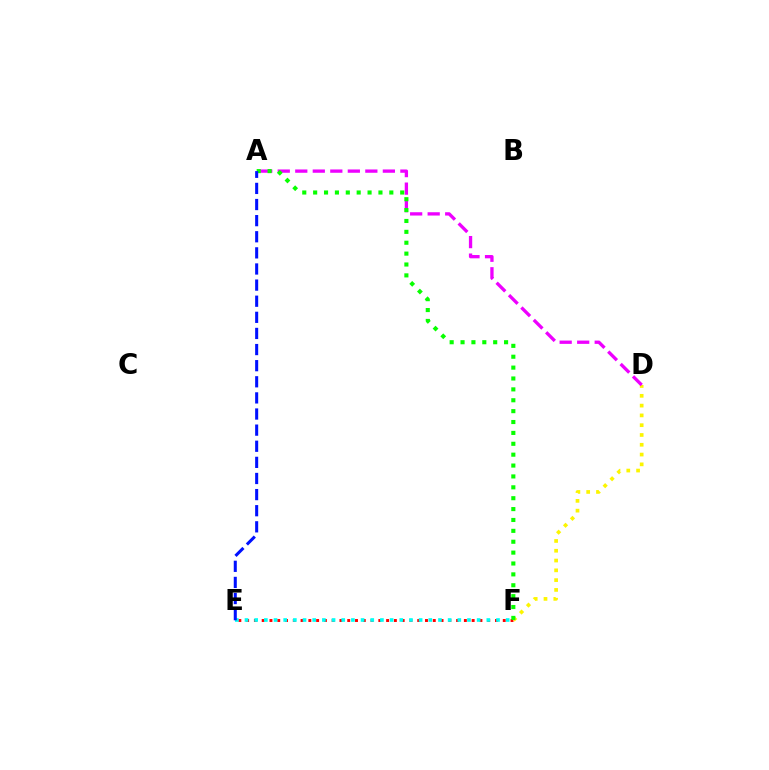{('E', 'F'): [{'color': '#ff0000', 'line_style': 'dotted', 'thickness': 2.11}, {'color': '#00fff6', 'line_style': 'dotted', 'thickness': 2.63}], ('D', 'F'): [{'color': '#fcf500', 'line_style': 'dotted', 'thickness': 2.66}], ('A', 'D'): [{'color': '#ee00ff', 'line_style': 'dashed', 'thickness': 2.38}], ('A', 'F'): [{'color': '#08ff00', 'line_style': 'dotted', 'thickness': 2.96}], ('A', 'E'): [{'color': '#0010ff', 'line_style': 'dashed', 'thickness': 2.19}]}